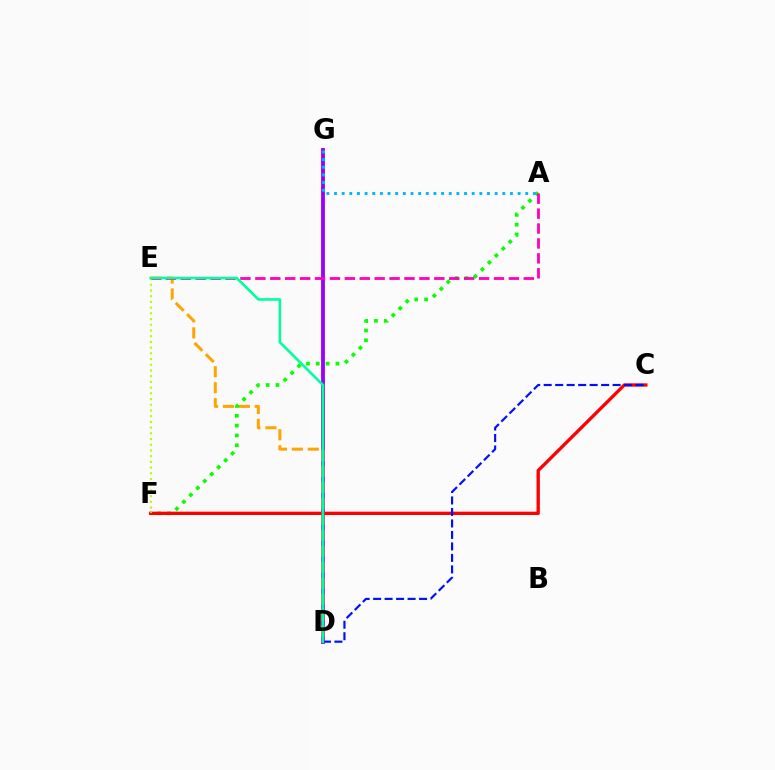{('D', 'G'): [{'color': '#9b00ff', 'line_style': 'solid', 'thickness': 2.77}], ('D', 'E'): [{'color': '#ffa500', 'line_style': 'dashed', 'thickness': 2.17}, {'color': '#00ff9d', 'line_style': 'solid', 'thickness': 1.88}], ('A', 'F'): [{'color': '#08ff00', 'line_style': 'dotted', 'thickness': 2.67}], ('C', 'F'): [{'color': '#ff0000', 'line_style': 'solid', 'thickness': 2.39}], ('E', 'F'): [{'color': '#b3ff00', 'line_style': 'dotted', 'thickness': 1.55}], ('C', 'D'): [{'color': '#0010ff', 'line_style': 'dashed', 'thickness': 1.56}], ('A', 'E'): [{'color': '#ff00bd', 'line_style': 'dashed', 'thickness': 2.03}], ('A', 'G'): [{'color': '#00b5ff', 'line_style': 'dotted', 'thickness': 2.08}]}